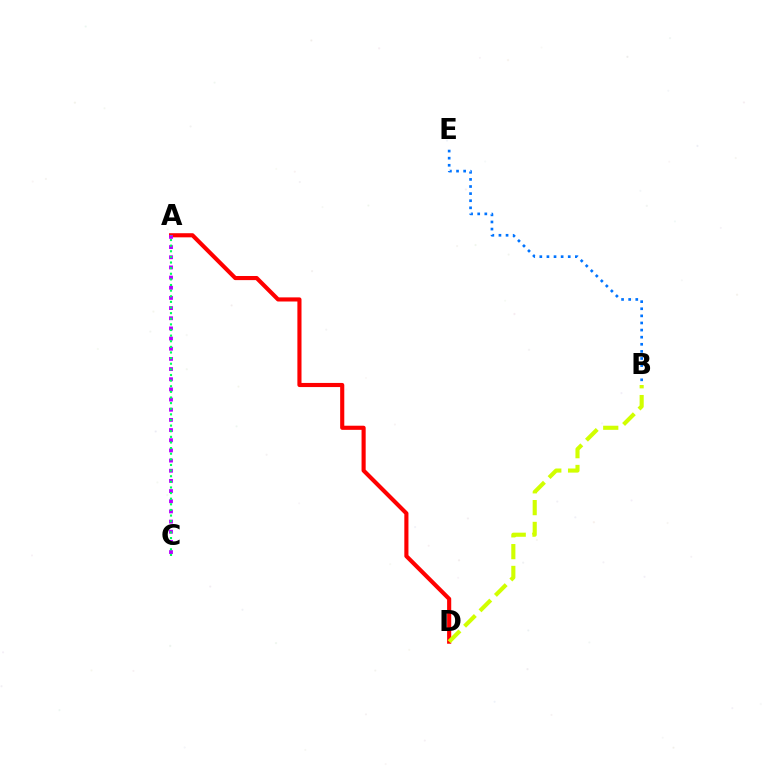{('A', 'D'): [{'color': '#ff0000', 'line_style': 'solid', 'thickness': 2.97}], ('B', 'D'): [{'color': '#d1ff00', 'line_style': 'dashed', 'thickness': 2.96}], ('A', 'C'): [{'color': '#b900ff', 'line_style': 'dotted', 'thickness': 2.76}, {'color': '#00ff5c', 'line_style': 'dotted', 'thickness': 1.53}], ('B', 'E'): [{'color': '#0074ff', 'line_style': 'dotted', 'thickness': 1.93}]}